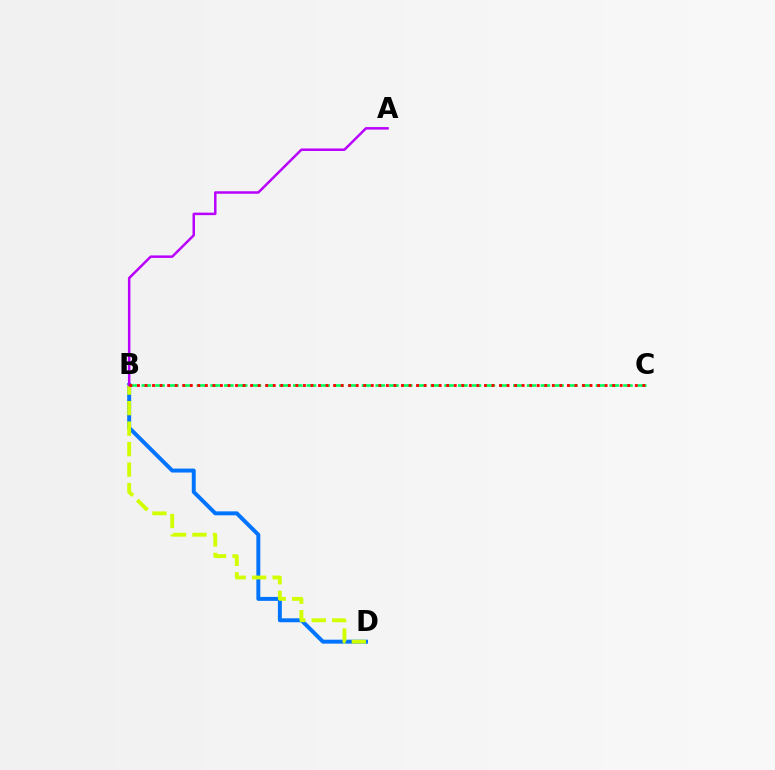{('B', 'D'): [{'color': '#0074ff', 'line_style': 'solid', 'thickness': 2.84}, {'color': '#d1ff00', 'line_style': 'dashed', 'thickness': 2.78}], ('B', 'C'): [{'color': '#00ff5c', 'line_style': 'dashed', 'thickness': 1.87}, {'color': '#ff0000', 'line_style': 'dotted', 'thickness': 2.05}], ('A', 'B'): [{'color': '#b900ff', 'line_style': 'solid', 'thickness': 1.79}]}